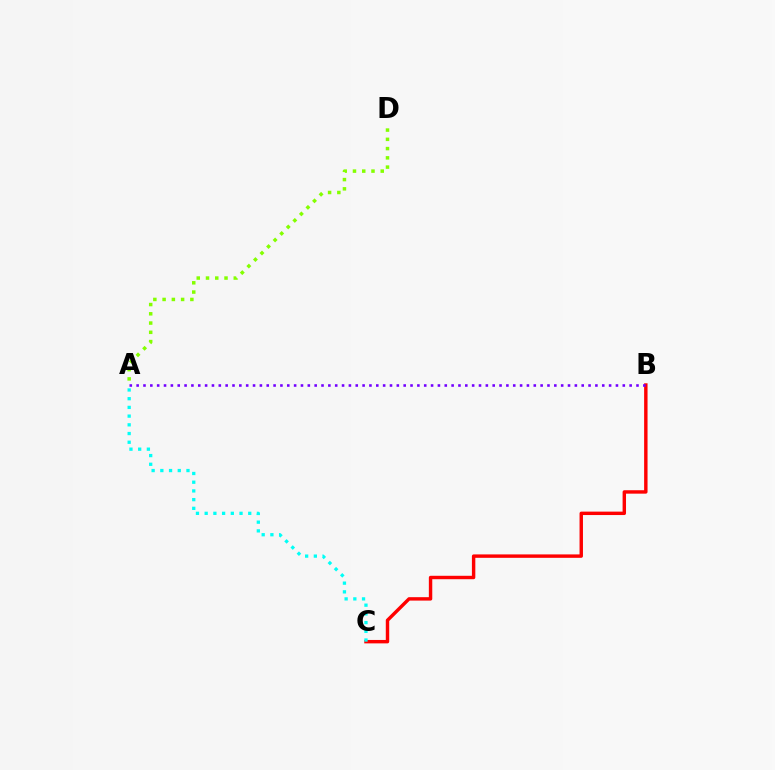{('B', 'C'): [{'color': '#ff0000', 'line_style': 'solid', 'thickness': 2.46}], ('A', 'B'): [{'color': '#7200ff', 'line_style': 'dotted', 'thickness': 1.86}], ('A', 'D'): [{'color': '#84ff00', 'line_style': 'dotted', 'thickness': 2.51}], ('A', 'C'): [{'color': '#00fff6', 'line_style': 'dotted', 'thickness': 2.37}]}